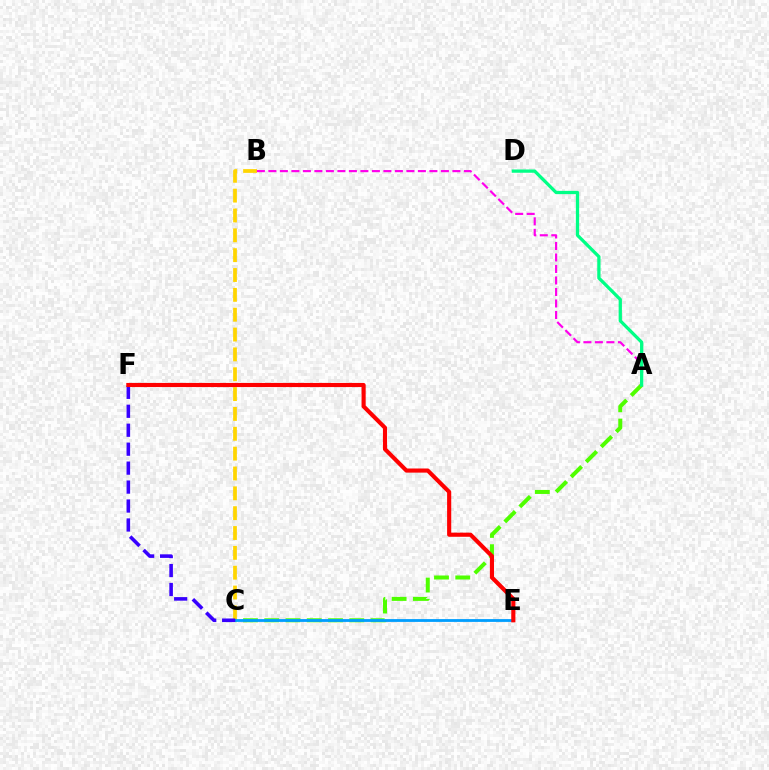{('A', 'C'): [{'color': '#4fff00', 'line_style': 'dashed', 'thickness': 2.89}], ('B', 'C'): [{'color': '#ffd500', 'line_style': 'dashed', 'thickness': 2.7}], ('A', 'B'): [{'color': '#ff00ed', 'line_style': 'dashed', 'thickness': 1.56}], ('C', 'E'): [{'color': '#009eff', 'line_style': 'solid', 'thickness': 2.02}], ('C', 'F'): [{'color': '#3700ff', 'line_style': 'dashed', 'thickness': 2.57}], ('E', 'F'): [{'color': '#ff0000', 'line_style': 'solid', 'thickness': 2.97}], ('A', 'D'): [{'color': '#00ff86', 'line_style': 'solid', 'thickness': 2.36}]}